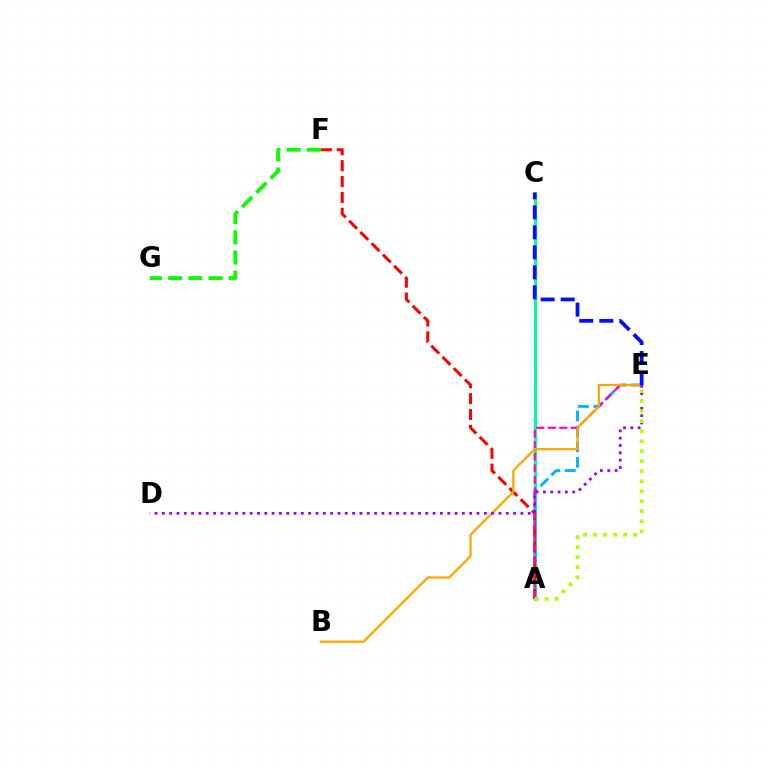{('A', 'C'): [{'color': '#00ff9d', 'line_style': 'solid', 'thickness': 2.17}], ('A', 'E'): [{'color': '#00b5ff', 'line_style': 'dashed', 'thickness': 2.1}, {'color': '#ff00bd', 'line_style': 'dashed', 'thickness': 1.56}, {'color': '#b3ff00', 'line_style': 'dotted', 'thickness': 2.72}], ('F', 'G'): [{'color': '#08ff00', 'line_style': 'dashed', 'thickness': 2.74}], ('A', 'F'): [{'color': '#ff0000', 'line_style': 'dashed', 'thickness': 2.16}], ('B', 'E'): [{'color': '#ffa500', 'line_style': 'solid', 'thickness': 1.62}], ('C', 'E'): [{'color': '#0010ff', 'line_style': 'dashed', 'thickness': 2.72}], ('D', 'E'): [{'color': '#9b00ff', 'line_style': 'dotted', 'thickness': 1.99}]}